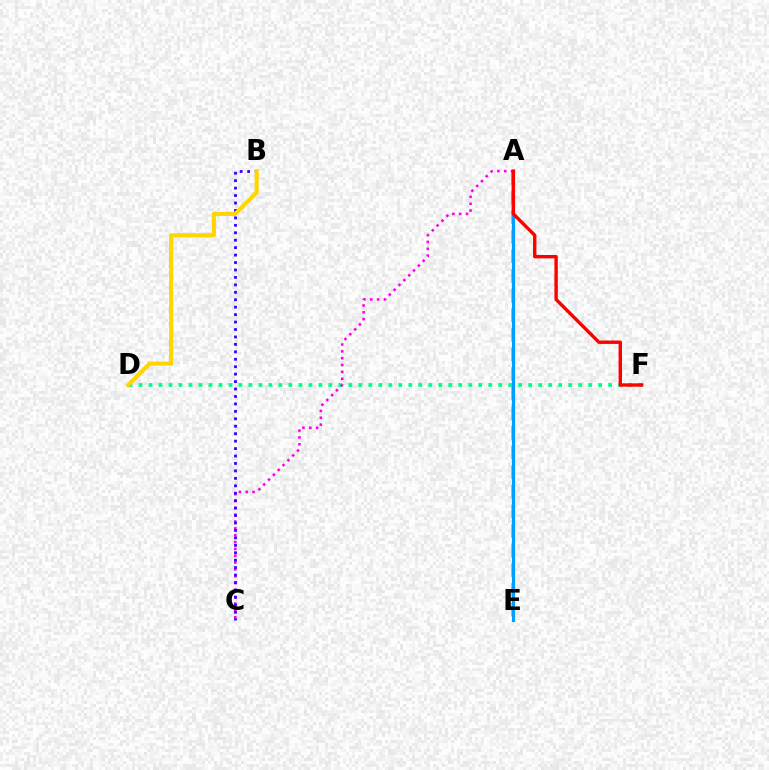{('D', 'F'): [{'color': '#00ff86', 'line_style': 'dotted', 'thickness': 2.71}], ('A', 'E'): [{'color': '#4fff00', 'line_style': 'dashed', 'thickness': 2.66}, {'color': '#009eff', 'line_style': 'solid', 'thickness': 2.23}], ('A', 'C'): [{'color': '#ff00ed', 'line_style': 'dotted', 'thickness': 1.86}], ('B', 'C'): [{'color': '#3700ff', 'line_style': 'dotted', 'thickness': 2.02}], ('A', 'F'): [{'color': '#ff0000', 'line_style': 'solid', 'thickness': 2.45}], ('B', 'D'): [{'color': '#ffd500', 'line_style': 'solid', 'thickness': 2.92}]}